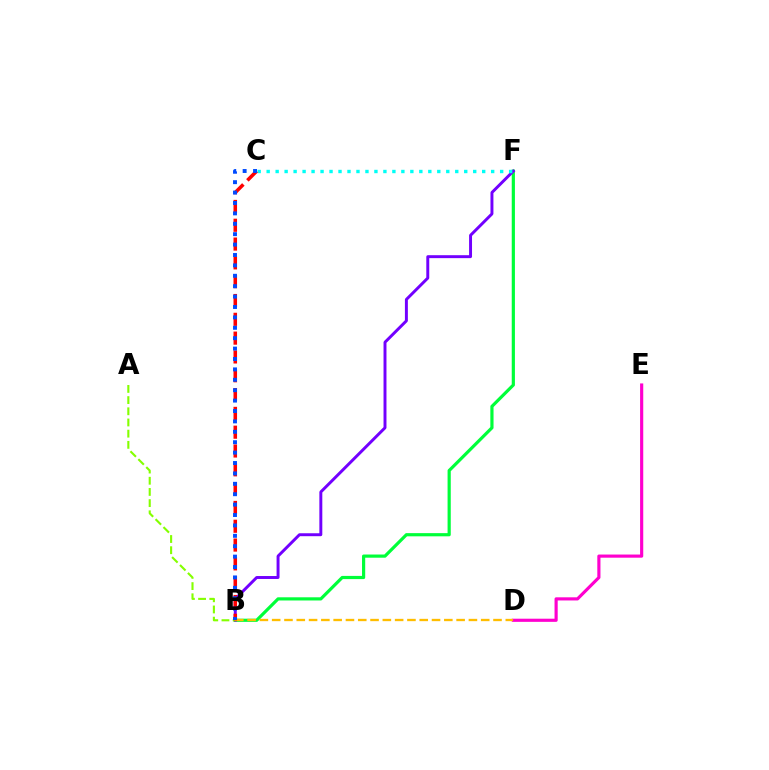{('B', 'F'): [{'color': '#00ff39', 'line_style': 'solid', 'thickness': 2.29}, {'color': '#7200ff', 'line_style': 'solid', 'thickness': 2.12}], ('D', 'E'): [{'color': '#ff00cf', 'line_style': 'solid', 'thickness': 2.27}], ('B', 'D'): [{'color': '#ffbd00', 'line_style': 'dashed', 'thickness': 1.67}], ('C', 'F'): [{'color': '#00fff6', 'line_style': 'dotted', 'thickness': 2.44}], ('A', 'B'): [{'color': '#84ff00', 'line_style': 'dashed', 'thickness': 1.52}], ('B', 'C'): [{'color': '#ff0000', 'line_style': 'dashed', 'thickness': 2.56}, {'color': '#004bff', 'line_style': 'dotted', 'thickness': 2.83}]}